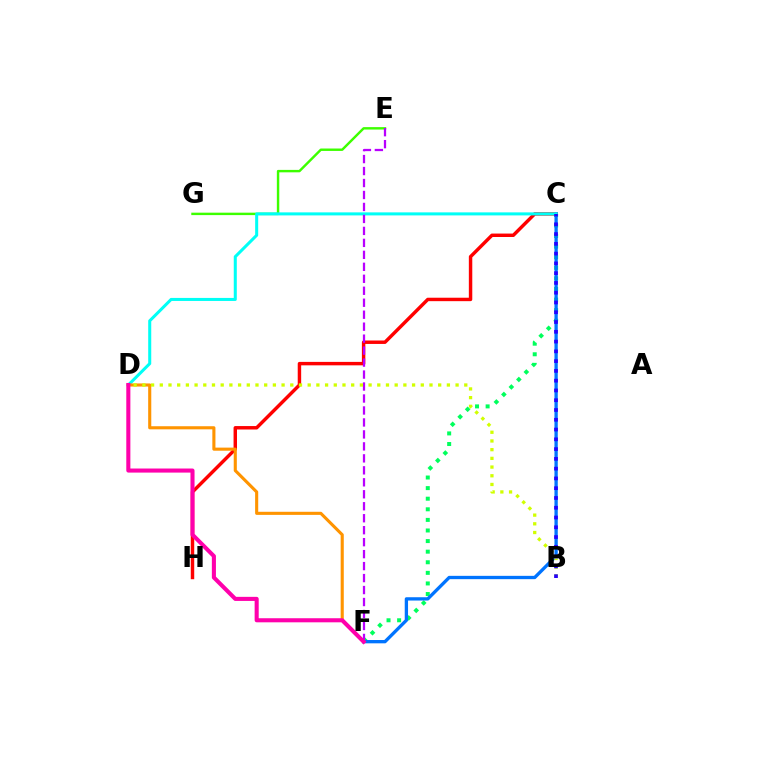{('C', 'H'): [{'color': '#ff0000', 'line_style': 'solid', 'thickness': 2.48}], ('E', 'G'): [{'color': '#3dff00', 'line_style': 'solid', 'thickness': 1.75}], ('C', 'F'): [{'color': '#00ff5c', 'line_style': 'dotted', 'thickness': 2.88}, {'color': '#0074ff', 'line_style': 'solid', 'thickness': 2.38}], ('C', 'D'): [{'color': '#00fff6', 'line_style': 'solid', 'thickness': 2.19}], ('E', 'F'): [{'color': '#b900ff', 'line_style': 'dashed', 'thickness': 1.63}], ('D', 'F'): [{'color': '#ff9400', 'line_style': 'solid', 'thickness': 2.23}, {'color': '#ff00ac', 'line_style': 'solid', 'thickness': 2.94}], ('B', 'D'): [{'color': '#d1ff00', 'line_style': 'dotted', 'thickness': 2.36}], ('B', 'C'): [{'color': '#2500ff', 'line_style': 'dotted', 'thickness': 2.66}]}